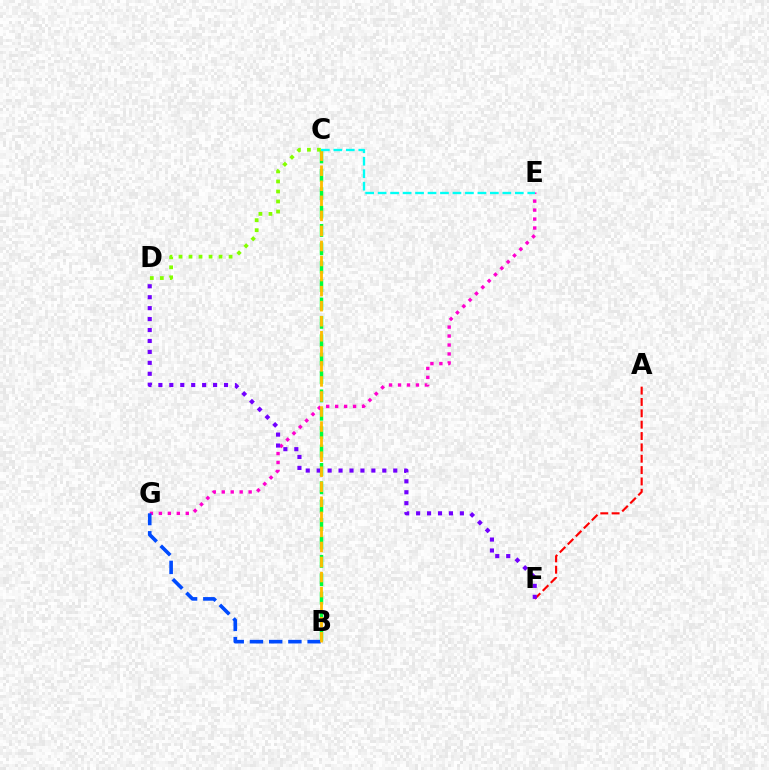{('B', 'C'): [{'color': '#00ff39', 'line_style': 'dashed', 'thickness': 2.5}, {'color': '#ffbd00', 'line_style': 'dashed', 'thickness': 2.04}], ('E', 'G'): [{'color': '#ff00cf', 'line_style': 'dotted', 'thickness': 2.44}], ('B', 'G'): [{'color': '#004bff', 'line_style': 'dashed', 'thickness': 2.61}], ('A', 'F'): [{'color': '#ff0000', 'line_style': 'dashed', 'thickness': 1.54}], ('D', 'F'): [{'color': '#7200ff', 'line_style': 'dotted', 'thickness': 2.97}], ('C', 'D'): [{'color': '#84ff00', 'line_style': 'dotted', 'thickness': 2.72}], ('C', 'E'): [{'color': '#00fff6', 'line_style': 'dashed', 'thickness': 1.69}]}